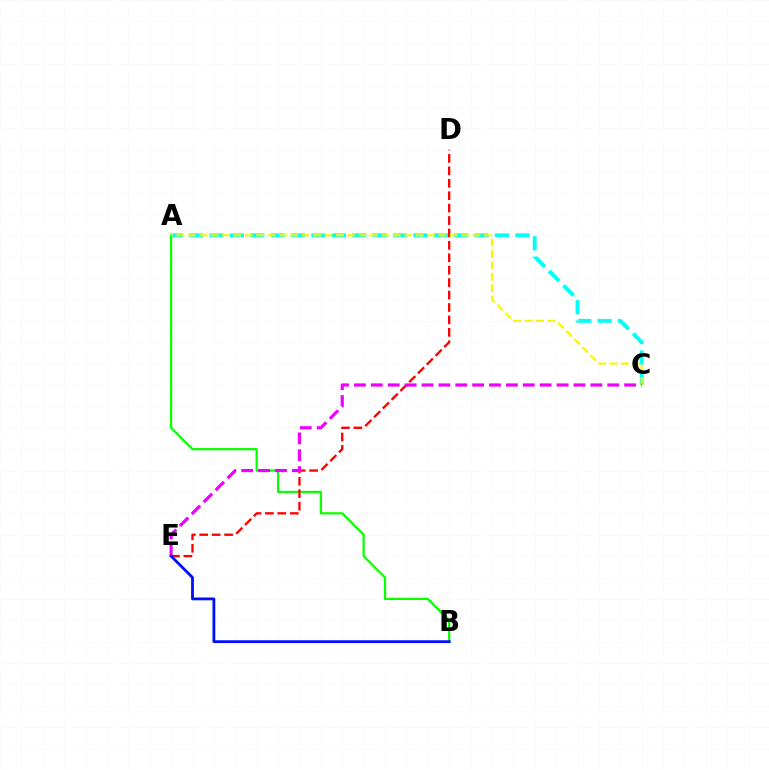{('A', 'B'): [{'color': '#08ff00', 'line_style': 'solid', 'thickness': 1.61}], ('A', 'C'): [{'color': '#00fff6', 'line_style': 'dashed', 'thickness': 2.77}, {'color': '#fcf500', 'line_style': 'dashed', 'thickness': 1.55}], ('D', 'E'): [{'color': '#ff0000', 'line_style': 'dashed', 'thickness': 1.69}], ('C', 'E'): [{'color': '#ee00ff', 'line_style': 'dashed', 'thickness': 2.29}], ('B', 'E'): [{'color': '#0010ff', 'line_style': 'solid', 'thickness': 2.03}]}